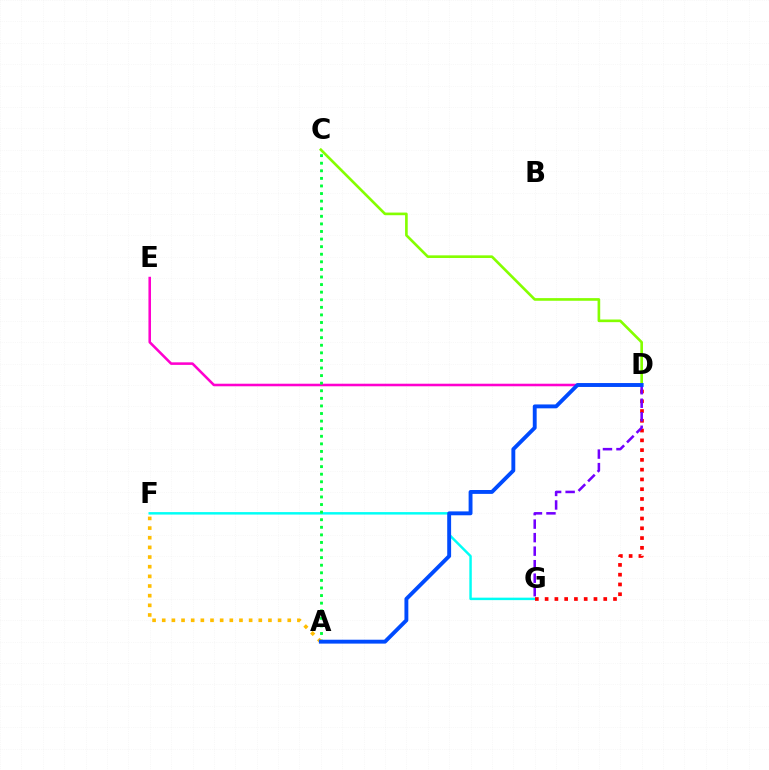{('C', 'D'): [{'color': '#84ff00', 'line_style': 'solid', 'thickness': 1.9}], ('D', 'E'): [{'color': '#ff00cf', 'line_style': 'solid', 'thickness': 1.84}], ('F', 'G'): [{'color': '#00fff6', 'line_style': 'solid', 'thickness': 1.77}], ('D', 'G'): [{'color': '#ff0000', 'line_style': 'dotted', 'thickness': 2.65}, {'color': '#7200ff', 'line_style': 'dashed', 'thickness': 1.84}], ('A', 'C'): [{'color': '#00ff39', 'line_style': 'dotted', 'thickness': 2.06}], ('A', 'F'): [{'color': '#ffbd00', 'line_style': 'dotted', 'thickness': 2.62}], ('A', 'D'): [{'color': '#004bff', 'line_style': 'solid', 'thickness': 2.8}]}